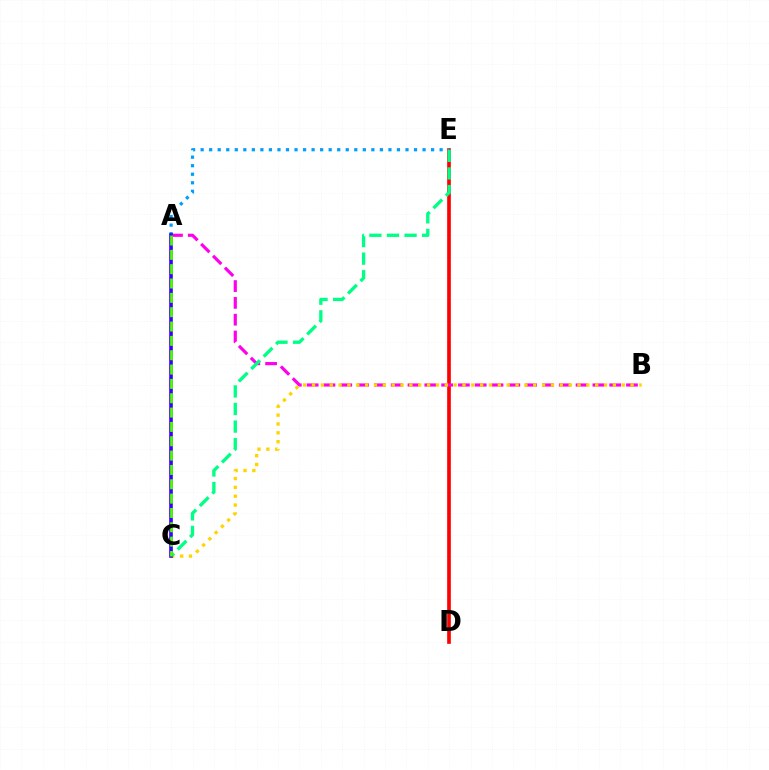{('D', 'E'): [{'color': '#ff0000', 'line_style': 'solid', 'thickness': 2.63}], ('A', 'B'): [{'color': '#ff00ed', 'line_style': 'dashed', 'thickness': 2.28}], ('A', 'E'): [{'color': '#009eff', 'line_style': 'dotted', 'thickness': 2.32}], ('B', 'C'): [{'color': '#ffd500', 'line_style': 'dotted', 'thickness': 2.4}], ('C', 'E'): [{'color': '#00ff86', 'line_style': 'dashed', 'thickness': 2.39}], ('A', 'C'): [{'color': '#3700ff', 'line_style': 'solid', 'thickness': 2.61}, {'color': '#4fff00', 'line_style': 'dashed', 'thickness': 1.95}]}